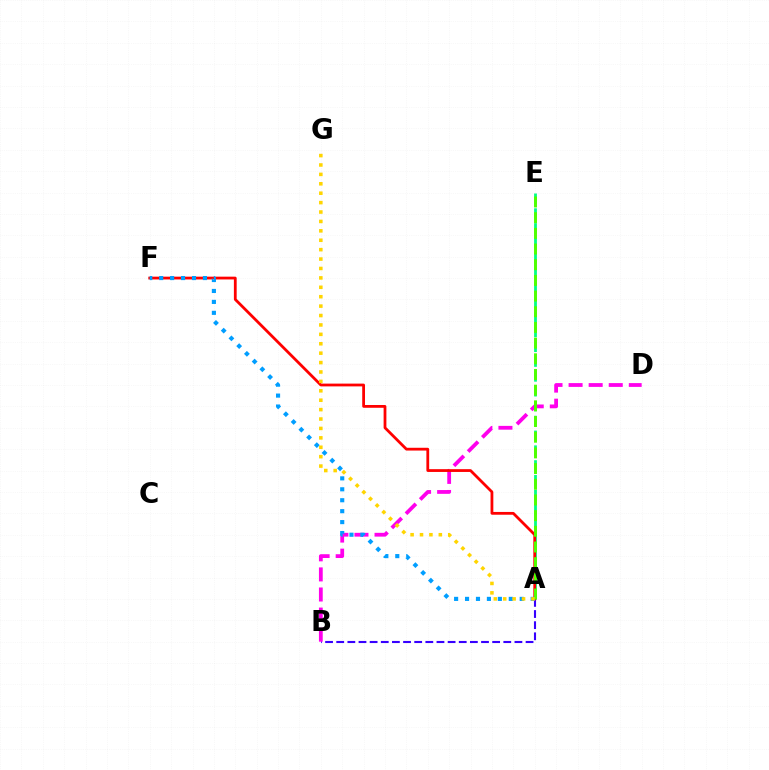{('A', 'E'): [{'color': '#00ff86', 'line_style': 'dashed', 'thickness': 2.01}, {'color': '#4fff00', 'line_style': 'dashed', 'thickness': 2.13}], ('A', 'B'): [{'color': '#3700ff', 'line_style': 'dashed', 'thickness': 1.51}], ('B', 'D'): [{'color': '#ff00ed', 'line_style': 'dashed', 'thickness': 2.73}], ('A', 'F'): [{'color': '#ff0000', 'line_style': 'solid', 'thickness': 2.0}, {'color': '#009eff', 'line_style': 'dotted', 'thickness': 2.97}], ('A', 'G'): [{'color': '#ffd500', 'line_style': 'dotted', 'thickness': 2.56}]}